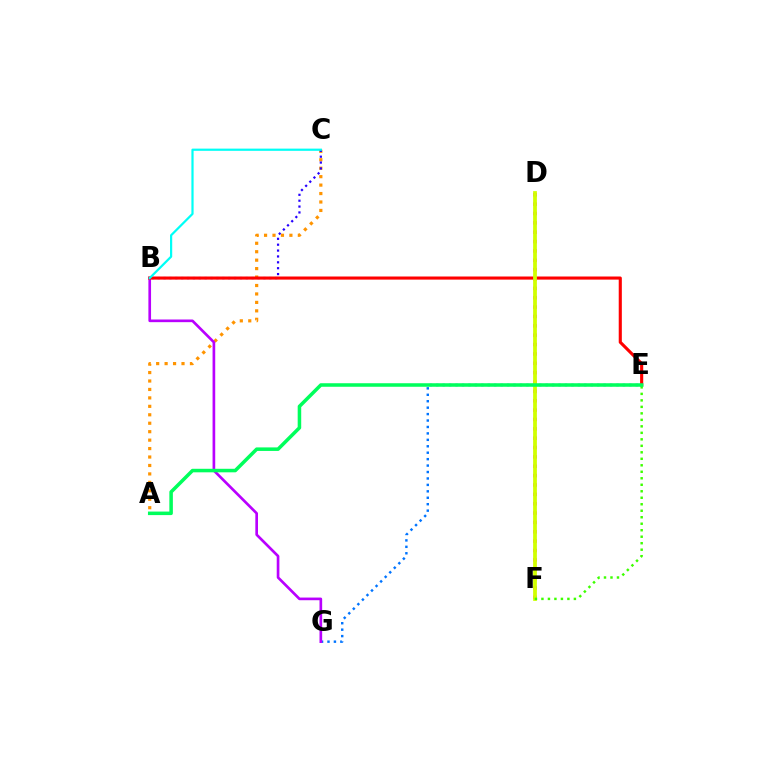{('E', 'G'): [{'color': '#0074ff', 'line_style': 'dotted', 'thickness': 1.75}], ('A', 'C'): [{'color': '#ff9400', 'line_style': 'dotted', 'thickness': 2.29}], ('B', 'G'): [{'color': '#b900ff', 'line_style': 'solid', 'thickness': 1.92}], ('B', 'C'): [{'color': '#2500ff', 'line_style': 'dotted', 'thickness': 1.6}, {'color': '#00fff6', 'line_style': 'solid', 'thickness': 1.59}], ('B', 'E'): [{'color': '#ff0000', 'line_style': 'solid', 'thickness': 2.24}], ('D', 'F'): [{'color': '#ff00ac', 'line_style': 'dotted', 'thickness': 2.54}, {'color': '#d1ff00', 'line_style': 'solid', 'thickness': 2.7}], ('E', 'F'): [{'color': '#3dff00', 'line_style': 'dotted', 'thickness': 1.76}], ('A', 'E'): [{'color': '#00ff5c', 'line_style': 'solid', 'thickness': 2.54}]}